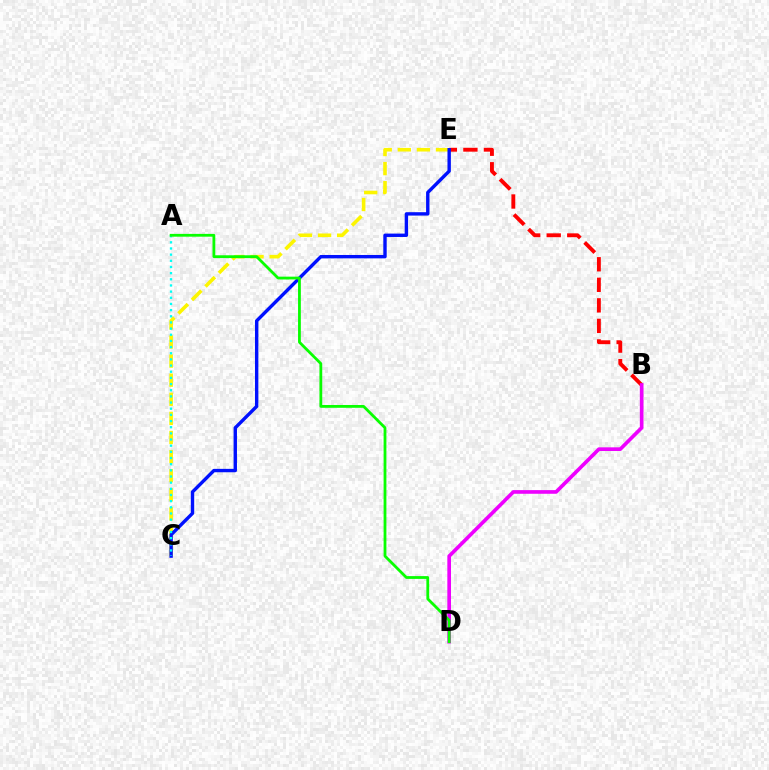{('C', 'E'): [{'color': '#fcf500', 'line_style': 'dashed', 'thickness': 2.59}, {'color': '#0010ff', 'line_style': 'solid', 'thickness': 2.44}], ('B', 'E'): [{'color': '#ff0000', 'line_style': 'dashed', 'thickness': 2.79}], ('B', 'D'): [{'color': '#ee00ff', 'line_style': 'solid', 'thickness': 2.63}], ('A', 'C'): [{'color': '#00fff6', 'line_style': 'dotted', 'thickness': 1.67}], ('A', 'D'): [{'color': '#08ff00', 'line_style': 'solid', 'thickness': 2.01}]}